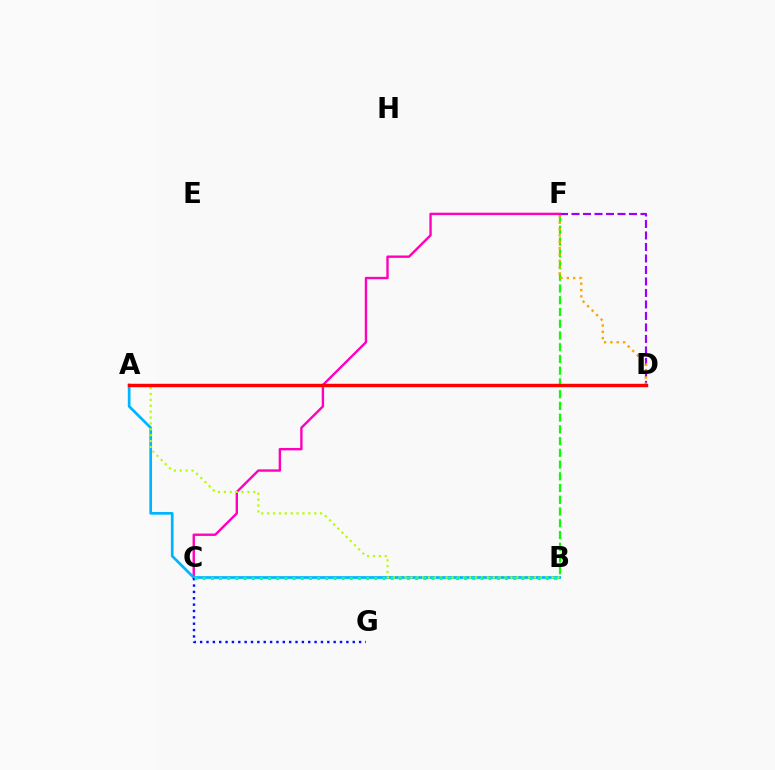{('B', 'F'): [{'color': '#08ff00', 'line_style': 'dashed', 'thickness': 1.59}], ('D', 'F'): [{'color': '#9b00ff', 'line_style': 'dashed', 'thickness': 1.56}, {'color': '#ffa500', 'line_style': 'dotted', 'thickness': 1.72}], ('C', 'F'): [{'color': '#ff00bd', 'line_style': 'solid', 'thickness': 1.72}], ('A', 'B'): [{'color': '#00b5ff', 'line_style': 'solid', 'thickness': 1.95}, {'color': '#b3ff00', 'line_style': 'dotted', 'thickness': 1.6}], ('C', 'G'): [{'color': '#0010ff', 'line_style': 'dotted', 'thickness': 1.73}], ('A', 'D'): [{'color': '#ff0000', 'line_style': 'solid', 'thickness': 2.46}], ('B', 'C'): [{'color': '#00ff9d', 'line_style': 'dotted', 'thickness': 2.22}]}